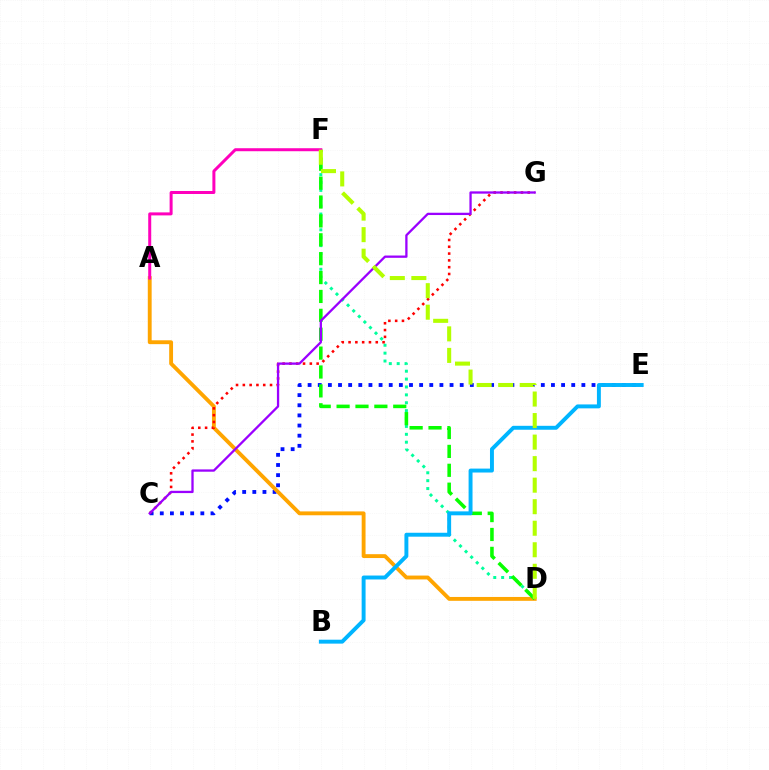{('D', 'F'): [{'color': '#00ff9d', 'line_style': 'dotted', 'thickness': 2.14}, {'color': '#08ff00', 'line_style': 'dashed', 'thickness': 2.57}, {'color': '#b3ff00', 'line_style': 'dashed', 'thickness': 2.93}], ('C', 'E'): [{'color': '#0010ff', 'line_style': 'dotted', 'thickness': 2.75}], ('A', 'D'): [{'color': '#ffa500', 'line_style': 'solid', 'thickness': 2.78}], ('C', 'G'): [{'color': '#ff0000', 'line_style': 'dotted', 'thickness': 1.85}, {'color': '#9b00ff', 'line_style': 'solid', 'thickness': 1.65}], ('A', 'F'): [{'color': '#ff00bd', 'line_style': 'solid', 'thickness': 2.16}], ('B', 'E'): [{'color': '#00b5ff', 'line_style': 'solid', 'thickness': 2.83}]}